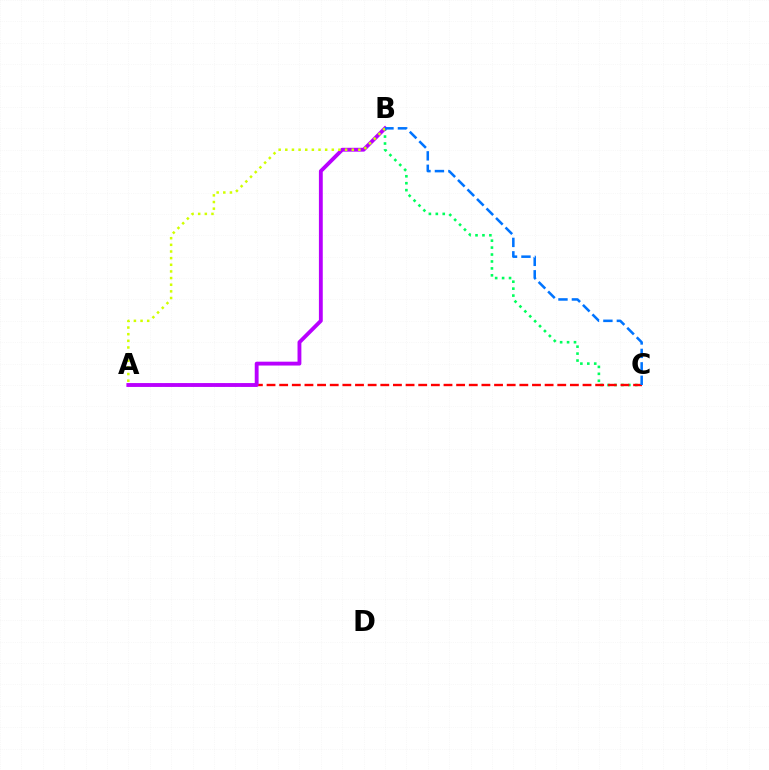{('B', 'C'): [{'color': '#00ff5c', 'line_style': 'dotted', 'thickness': 1.88}, {'color': '#0074ff', 'line_style': 'dashed', 'thickness': 1.83}], ('A', 'C'): [{'color': '#ff0000', 'line_style': 'dashed', 'thickness': 1.72}], ('A', 'B'): [{'color': '#b900ff', 'line_style': 'solid', 'thickness': 2.77}, {'color': '#d1ff00', 'line_style': 'dotted', 'thickness': 1.81}]}